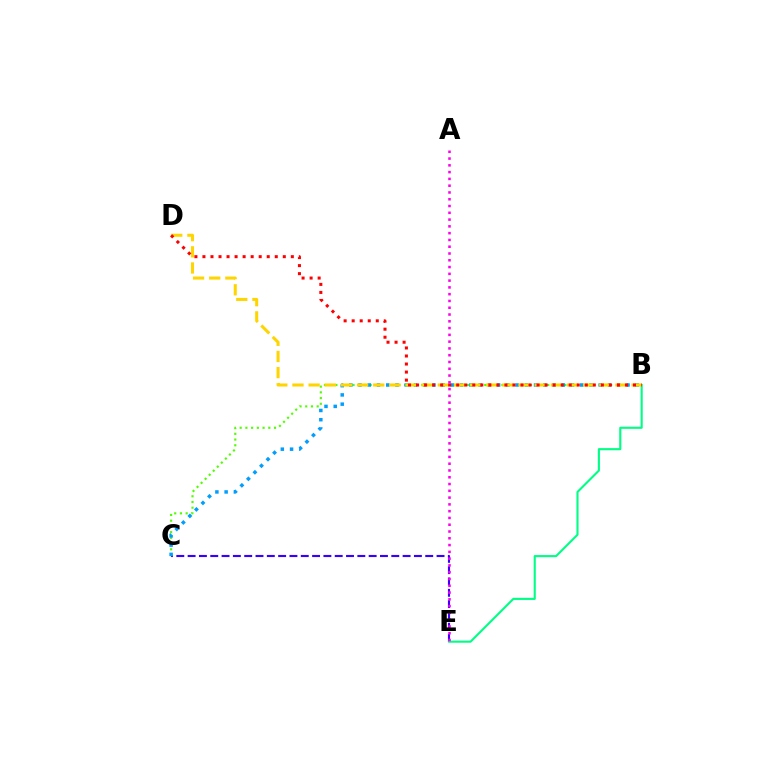{('C', 'E'): [{'color': '#3700ff', 'line_style': 'dashed', 'thickness': 1.54}], ('B', 'E'): [{'color': '#00ff86', 'line_style': 'solid', 'thickness': 1.53}], ('B', 'C'): [{'color': '#4fff00', 'line_style': 'dotted', 'thickness': 1.56}, {'color': '#009eff', 'line_style': 'dotted', 'thickness': 2.51}], ('B', 'D'): [{'color': '#ffd500', 'line_style': 'dashed', 'thickness': 2.19}, {'color': '#ff0000', 'line_style': 'dotted', 'thickness': 2.18}], ('A', 'E'): [{'color': '#ff00ed', 'line_style': 'dotted', 'thickness': 1.84}]}